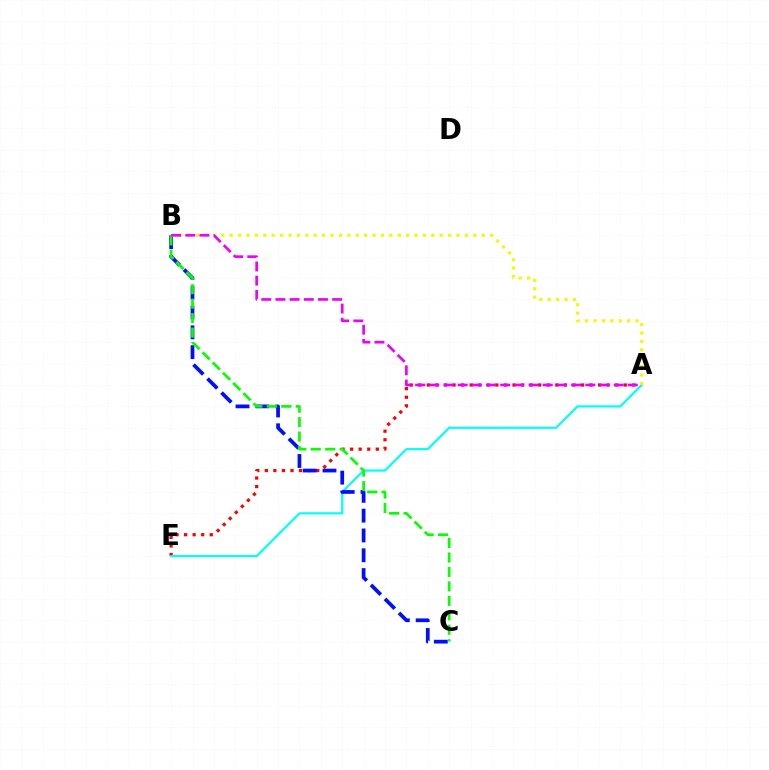{('A', 'E'): [{'color': '#ff0000', 'line_style': 'dotted', 'thickness': 2.33}, {'color': '#00fff6', 'line_style': 'solid', 'thickness': 1.56}], ('B', 'C'): [{'color': '#0010ff', 'line_style': 'dashed', 'thickness': 2.69}, {'color': '#08ff00', 'line_style': 'dashed', 'thickness': 1.96}], ('A', 'B'): [{'color': '#fcf500', 'line_style': 'dotted', 'thickness': 2.28}, {'color': '#ee00ff', 'line_style': 'dashed', 'thickness': 1.93}]}